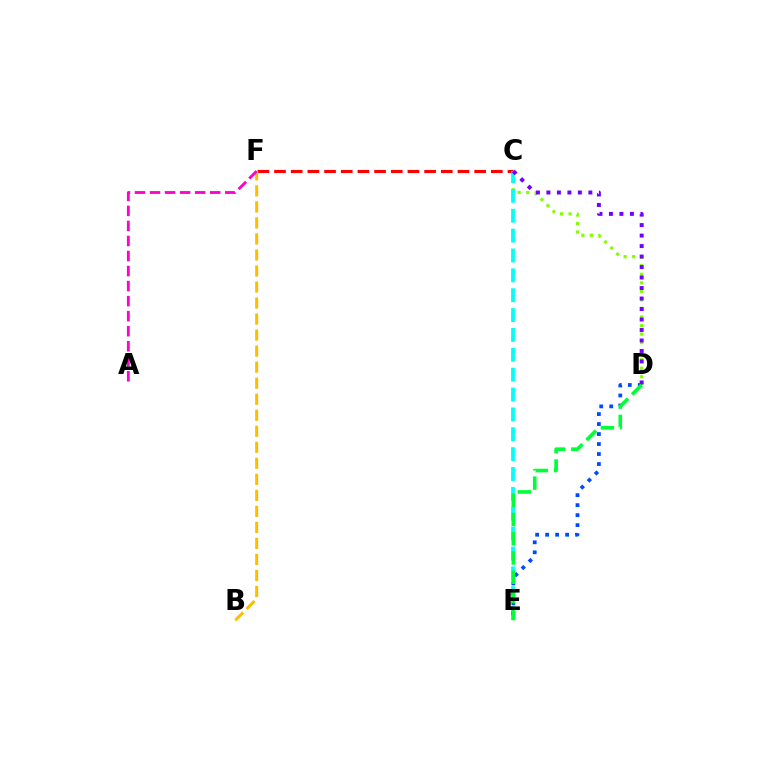{('C', 'F'): [{'color': '#ff0000', 'line_style': 'dashed', 'thickness': 2.27}], ('C', 'D'): [{'color': '#84ff00', 'line_style': 'dotted', 'thickness': 2.32}, {'color': '#7200ff', 'line_style': 'dotted', 'thickness': 2.85}], ('C', 'E'): [{'color': '#00fff6', 'line_style': 'dashed', 'thickness': 2.7}], ('D', 'E'): [{'color': '#004bff', 'line_style': 'dotted', 'thickness': 2.72}, {'color': '#00ff39', 'line_style': 'dashed', 'thickness': 2.62}], ('B', 'F'): [{'color': '#ffbd00', 'line_style': 'dashed', 'thickness': 2.18}], ('A', 'F'): [{'color': '#ff00cf', 'line_style': 'dashed', 'thickness': 2.04}]}